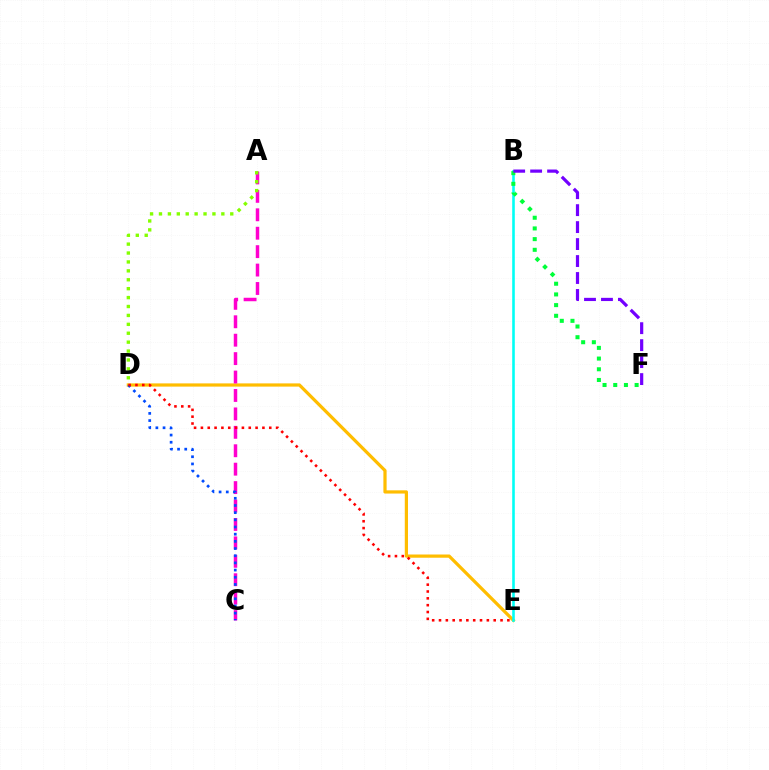{('D', 'E'): [{'color': '#ffbd00', 'line_style': 'solid', 'thickness': 2.32}, {'color': '#ff0000', 'line_style': 'dotted', 'thickness': 1.86}], ('A', 'C'): [{'color': '#ff00cf', 'line_style': 'dashed', 'thickness': 2.5}], ('B', 'E'): [{'color': '#00fff6', 'line_style': 'solid', 'thickness': 1.87}], ('C', 'D'): [{'color': '#004bff', 'line_style': 'dotted', 'thickness': 1.95}], ('B', 'F'): [{'color': '#00ff39', 'line_style': 'dotted', 'thickness': 2.91}, {'color': '#7200ff', 'line_style': 'dashed', 'thickness': 2.3}], ('A', 'D'): [{'color': '#84ff00', 'line_style': 'dotted', 'thickness': 2.42}]}